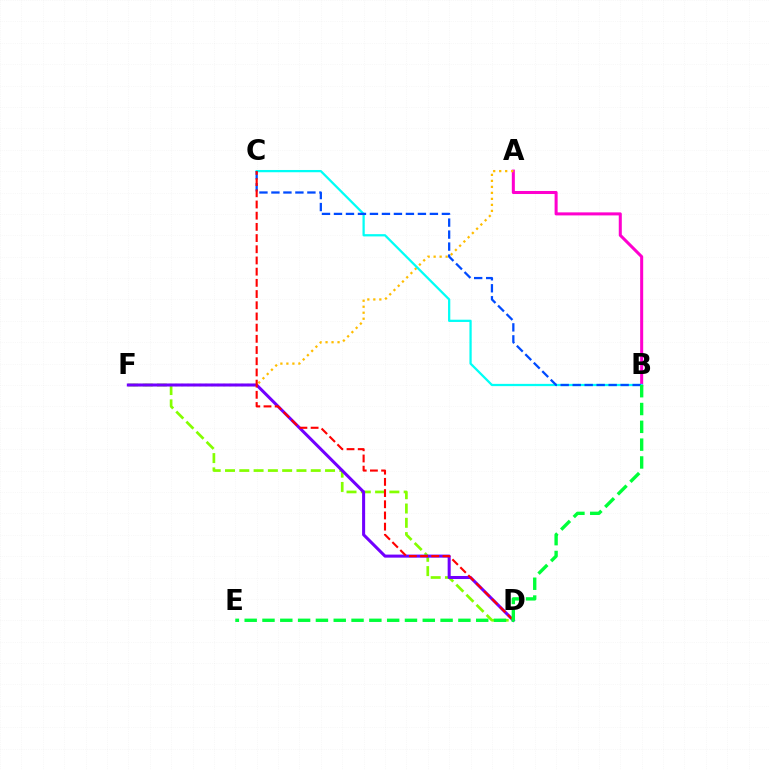{('A', 'B'): [{'color': '#ff00cf', 'line_style': 'solid', 'thickness': 2.19}], ('A', 'F'): [{'color': '#ffbd00', 'line_style': 'dotted', 'thickness': 1.63}], ('B', 'C'): [{'color': '#00fff6', 'line_style': 'solid', 'thickness': 1.62}, {'color': '#004bff', 'line_style': 'dashed', 'thickness': 1.63}], ('D', 'F'): [{'color': '#84ff00', 'line_style': 'dashed', 'thickness': 1.94}, {'color': '#7200ff', 'line_style': 'solid', 'thickness': 2.19}], ('C', 'D'): [{'color': '#ff0000', 'line_style': 'dashed', 'thickness': 1.52}], ('B', 'E'): [{'color': '#00ff39', 'line_style': 'dashed', 'thickness': 2.42}]}